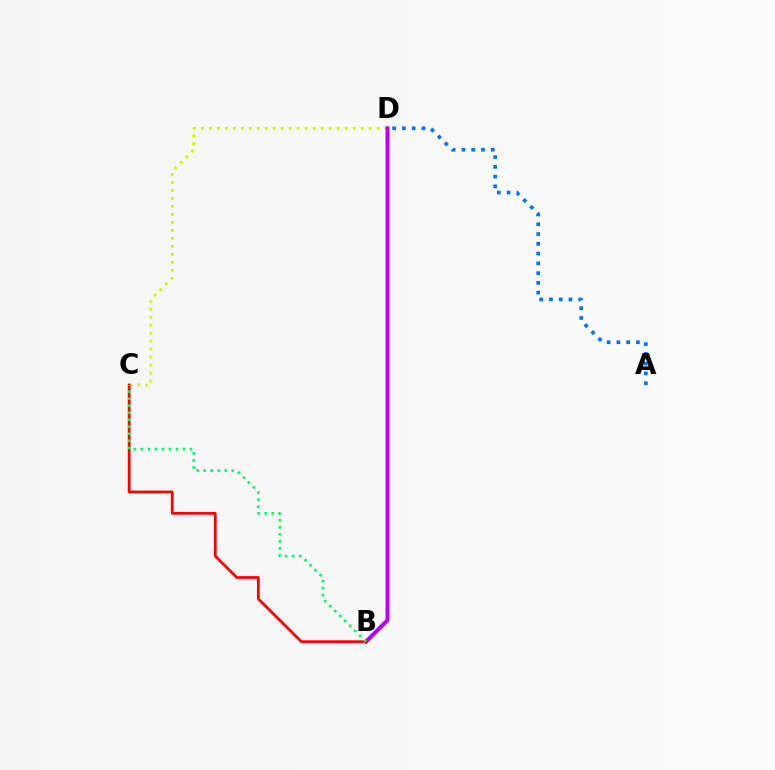{('C', 'D'): [{'color': '#d1ff00', 'line_style': 'dotted', 'thickness': 2.17}], ('B', 'D'): [{'color': '#b900ff', 'line_style': 'solid', 'thickness': 2.86}], ('A', 'D'): [{'color': '#0074ff', 'line_style': 'dotted', 'thickness': 2.65}], ('B', 'C'): [{'color': '#ff0000', 'line_style': 'solid', 'thickness': 1.98}, {'color': '#00ff5c', 'line_style': 'dotted', 'thickness': 1.91}]}